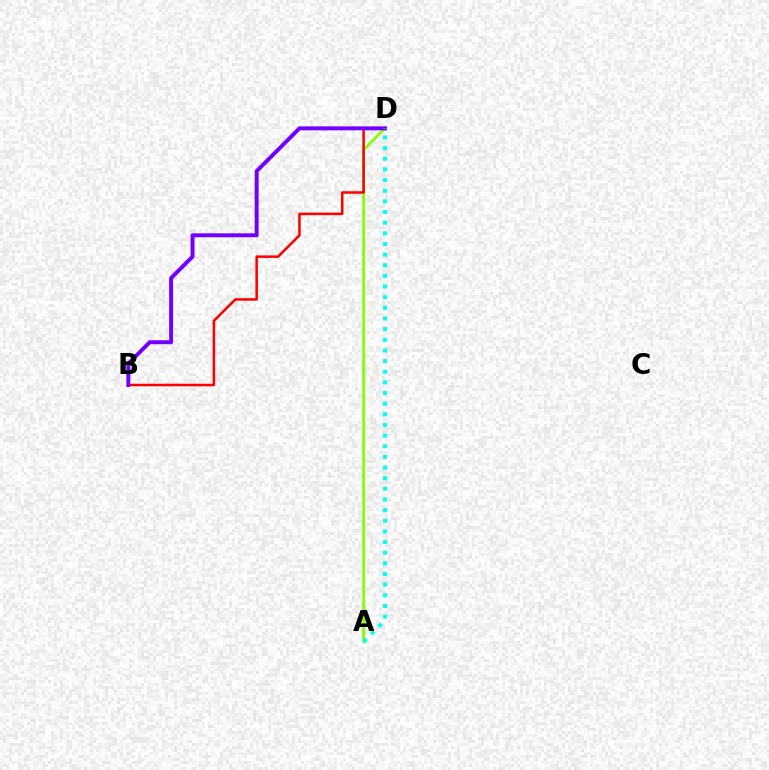{('A', 'D'): [{'color': '#84ff00', 'line_style': 'solid', 'thickness': 1.97}, {'color': '#00fff6', 'line_style': 'dotted', 'thickness': 2.89}], ('B', 'D'): [{'color': '#ff0000', 'line_style': 'solid', 'thickness': 1.83}, {'color': '#7200ff', 'line_style': 'solid', 'thickness': 2.84}]}